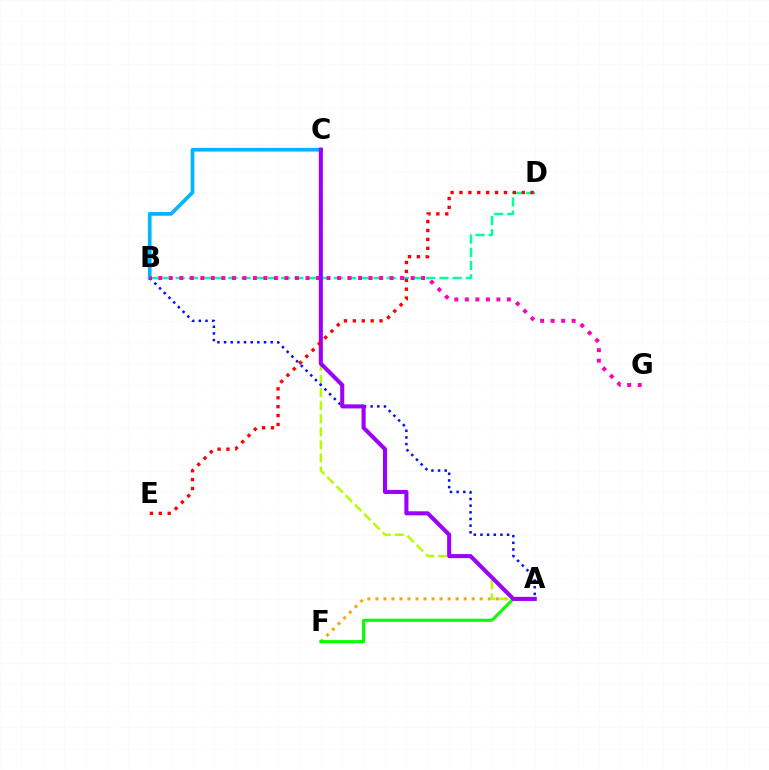{('A', 'F'): [{'color': '#ffa500', 'line_style': 'dotted', 'thickness': 2.18}, {'color': '#08ff00', 'line_style': 'solid', 'thickness': 2.23}], ('B', 'D'): [{'color': '#00ff9d', 'line_style': 'dashed', 'thickness': 1.79}], ('A', 'C'): [{'color': '#b3ff00', 'line_style': 'dashed', 'thickness': 1.78}, {'color': '#9b00ff', 'line_style': 'solid', 'thickness': 2.93}], ('B', 'C'): [{'color': '#00b5ff', 'line_style': 'solid', 'thickness': 2.66}], ('A', 'B'): [{'color': '#0010ff', 'line_style': 'dotted', 'thickness': 1.81}], ('B', 'G'): [{'color': '#ff00bd', 'line_style': 'dotted', 'thickness': 2.86}], ('D', 'E'): [{'color': '#ff0000', 'line_style': 'dotted', 'thickness': 2.42}]}